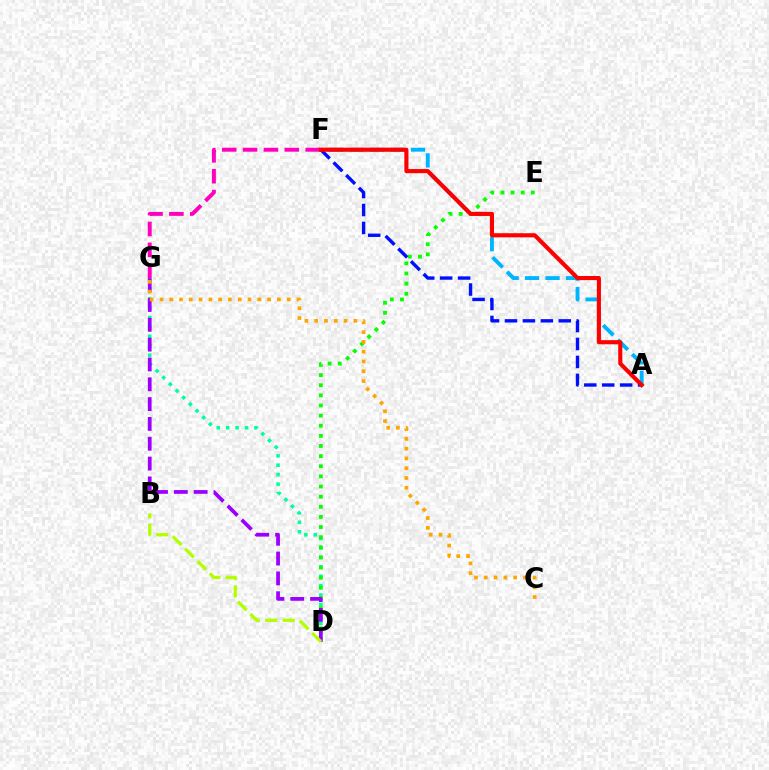{('F', 'G'): [{'color': '#ff00bd', 'line_style': 'dashed', 'thickness': 2.84}], ('D', 'G'): [{'color': '#00ff9d', 'line_style': 'dotted', 'thickness': 2.56}, {'color': '#9b00ff', 'line_style': 'dashed', 'thickness': 2.69}], ('A', 'F'): [{'color': '#00b5ff', 'line_style': 'dashed', 'thickness': 2.78}, {'color': '#0010ff', 'line_style': 'dashed', 'thickness': 2.44}, {'color': '#ff0000', 'line_style': 'solid', 'thickness': 2.96}], ('D', 'E'): [{'color': '#08ff00', 'line_style': 'dotted', 'thickness': 2.75}], ('C', 'G'): [{'color': '#ffa500', 'line_style': 'dotted', 'thickness': 2.66}], ('B', 'D'): [{'color': '#b3ff00', 'line_style': 'dashed', 'thickness': 2.37}]}